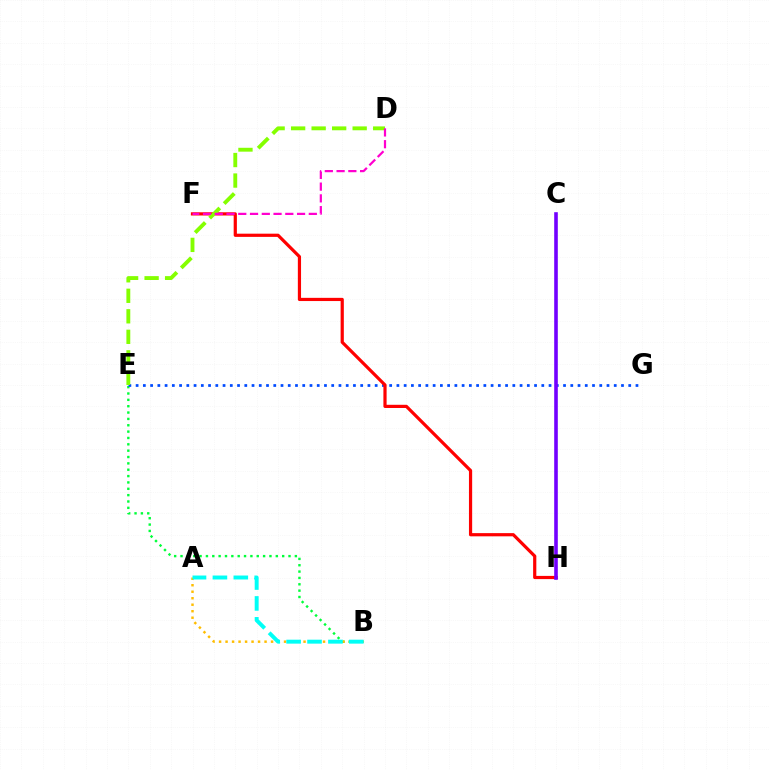{('B', 'E'): [{'color': '#00ff39', 'line_style': 'dotted', 'thickness': 1.73}], ('A', 'B'): [{'color': '#ffbd00', 'line_style': 'dotted', 'thickness': 1.77}, {'color': '#00fff6', 'line_style': 'dashed', 'thickness': 2.84}], ('E', 'G'): [{'color': '#004bff', 'line_style': 'dotted', 'thickness': 1.97}], ('F', 'H'): [{'color': '#ff0000', 'line_style': 'solid', 'thickness': 2.31}], ('C', 'H'): [{'color': '#7200ff', 'line_style': 'solid', 'thickness': 2.59}], ('D', 'E'): [{'color': '#84ff00', 'line_style': 'dashed', 'thickness': 2.79}], ('D', 'F'): [{'color': '#ff00cf', 'line_style': 'dashed', 'thickness': 1.6}]}